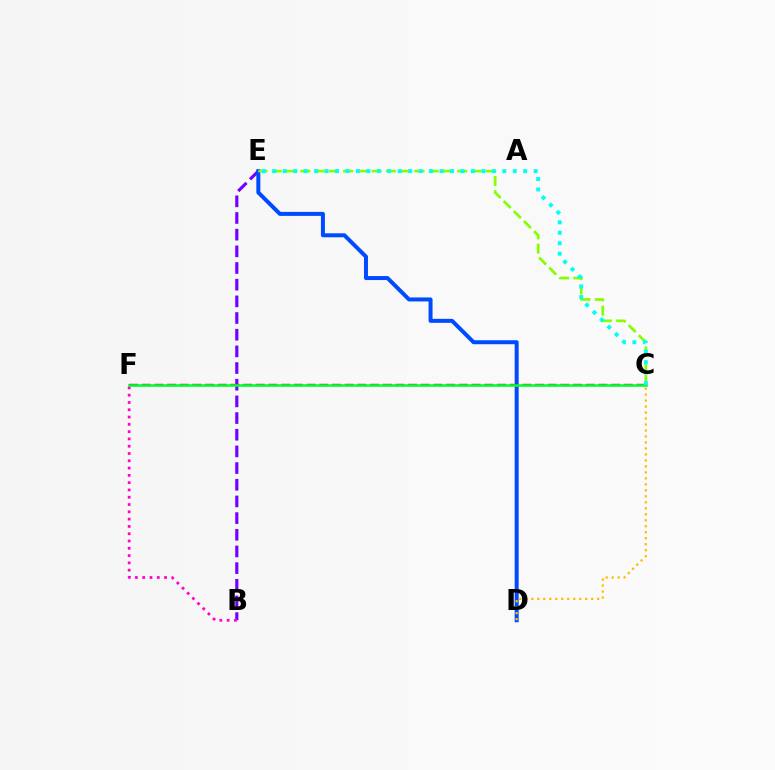{('B', 'E'): [{'color': '#7200ff', 'line_style': 'dashed', 'thickness': 2.26}], ('D', 'E'): [{'color': '#004bff', 'line_style': 'solid', 'thickness': 2.88}], ('C', 'E'): [{'color': '#84ff00', 'line_style': 'dashed', 'thickness': 1.94}, {'color': '#00fff6', 'line_style': 'dotted', 'thickness': 2.84}], ('B', 'F'): [{'color': '#ff00cf', 'line_style': 'dotted', 'thickness': 1.98}], ('C', 'D'): [{'color': '#ffbd00', 'line_style': 'dotted', 'thickness': 1.63}], ('C', 'F'): [{'color': '#ff0000', 'line_style': 'dashed', 'thickness': 1.72}, {'color': '#00ff39', 'line_style': 'solid', 'thickness': 1.86}]}